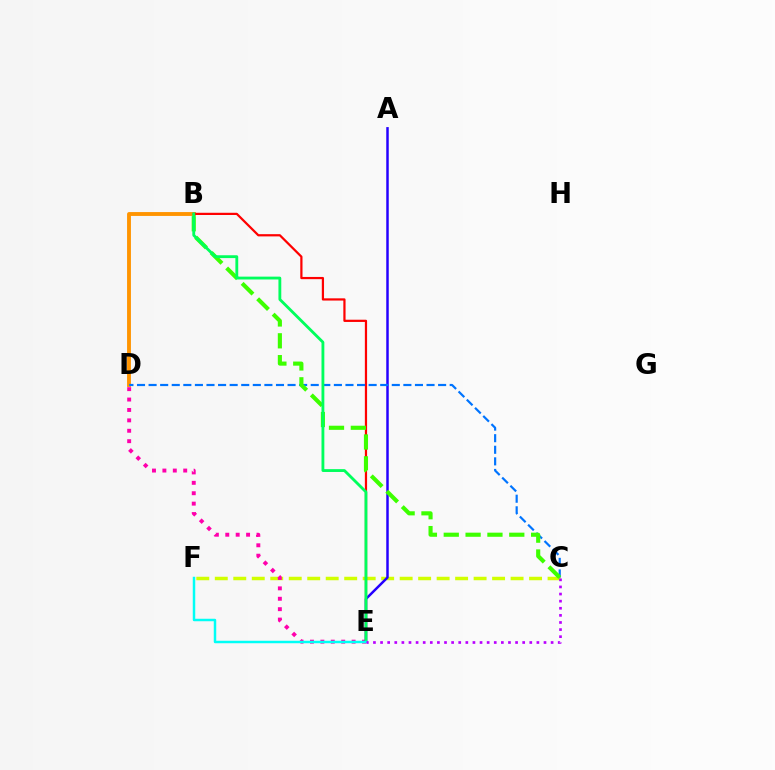{('C', 'F'): [{'color': '#d1ff00', 'line_style': 'dashed', 'thickness': 2.51}], ('B', 'D'): [{'color': '#ff9400', 'line_style': 'solid', 'thickness': 2.78}], ('D', 'E'): [{'color': '#ff00ac', 'line_style': 'dotted', 'thickness': 2.83}], ('B', 'E'): [{'color': '#ff0000', 'line_style': 'solid', 'thickness': 1.6}, {'color': '#00ff5c', 'line_style': 'solid', 'thickness': 2.04}], ('A', 'E'): [{'color': '#2500ff', 'line_style': 'solid', 'thickness': 1.79}], ('C', 'D'): [{'color': '#0074ff', 'line_style': 'dashed', 'thickness': 1.57}], ('B', 'C'): [{'color': '#3dff00', 'line_style': 'dashed', 'thickness': 2.97}], ('E', 'F'): [{'color': '#00fff6', 'line_style': 'solid', 'thickness': 1.78}], ('C', 'E'): [{'color': '#b900ff', 'line_style': 'dotted', 'thickness': 1.93}]}